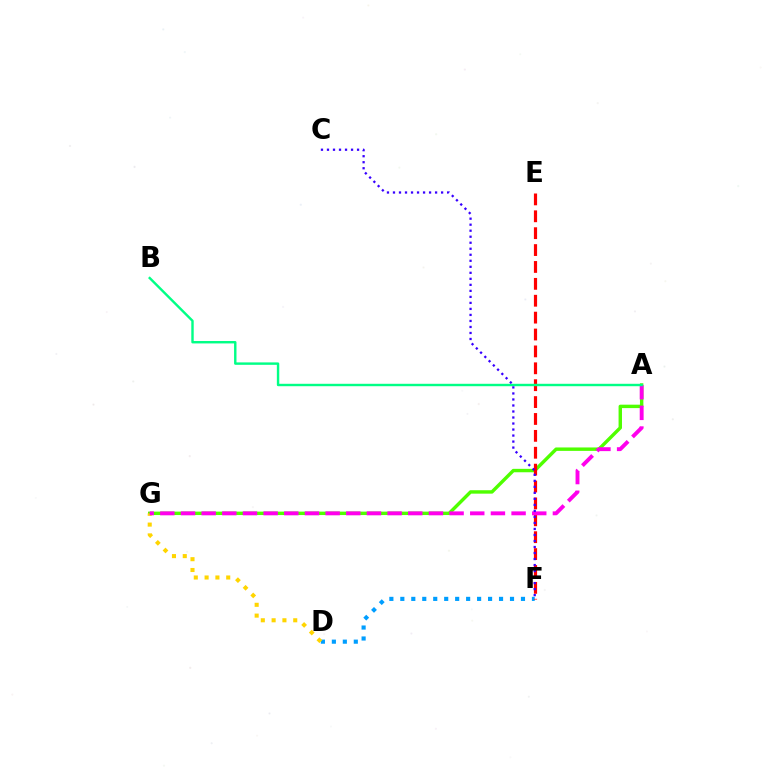{('D', 'F'): [{'color': '#009eff', 'line_style': 'dotted', 'thickness': 2.98}], ('A', 'G'): [{'color': '#4fff00', 'line_style': 'solid', 'thickness': 2.46}, {'color': '#ff00ed', 'line_style': 'dashed', 'thickness': 2.81}], ('E', 'F'): [{'color': '#ff0000', 'line_style': 'dashed', 'thickness': 2.29}], ('D', 'G'): [{'color': '#ffd500', 'line_style': 'dotted', 'thickness': 2.94}], ('A', 'B'): [{'color': '#00ff86', 'line_style': 'solid', 'thickness': 1.74}], ('C', 'F'): [{'color': '#3700ff', 'line_style': 'dotted', 'thickness': 1.63}]}